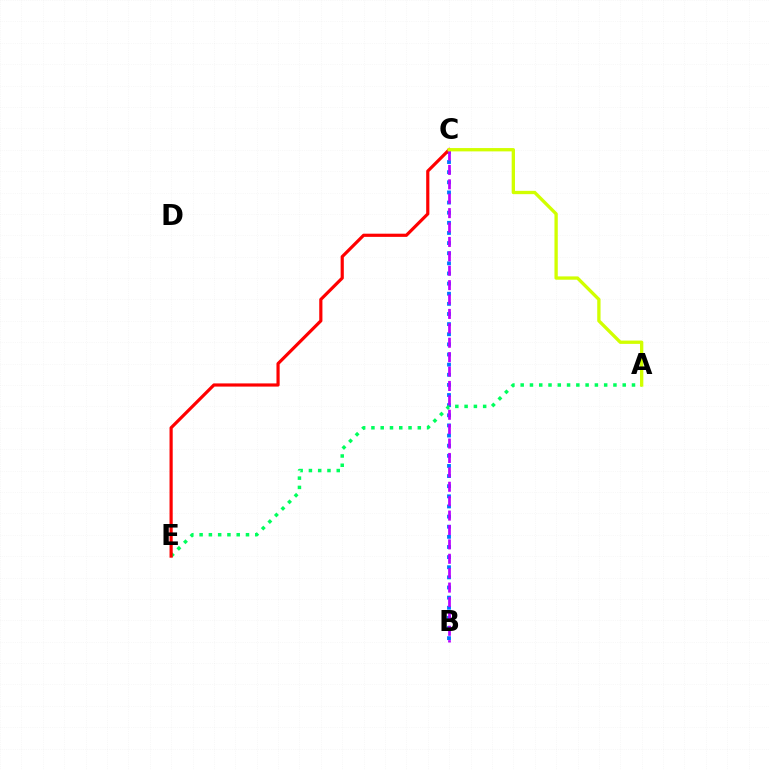{('B', 'C'): [{'color': '#0074ff', 'line_style': 'dotted', 'thickness': 2.75}, {'color': '#b900ff', 'line_style': 'dashed', 'thickness': 1.96}], ('A', 'E'): [{'color': '#00ff5c', 'line_style': 'dotted', 'thickness': 2.52}], ('C', 'E'): [{'color': '#ff0000', 'line_style': 'solid', 'thickness': 2.29}], ('A', 'C'): [{'color': '#d1ff00', 'line_style': 'solid', 'thickness': 2.39}]}